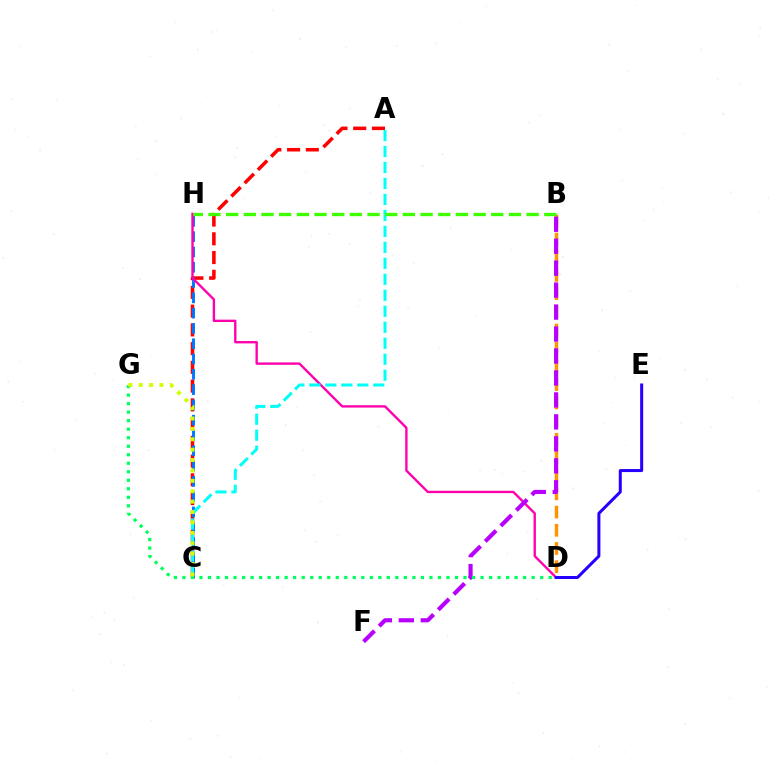{('B', 'D'): [{'color': '#ff9400', 'line_style': 'dashed', 'thickness': 2.47}], ('A', 'C'): [{'color': '#ff0000', 'line_style': 'dashed', 'thickness': 2.55}, {'color': '#00fff6', 'line_style': 'dashed', 'thickness': 2.17}], ('C', 'H'): [{'color': '#0074ff', 'line_style': 'dashed', 'thickness': 2.08}], ('D', 'H'): [{'color': '#ff00ac', 'line_style': 'solid', 'thickness': 1.7}], ('B', 'F'): [{'color': '#b900ff', 'line_style': 'dashed', 'thickness': 2.98}], ('B', 'H'): [{'color': '#3dff00', 'line_style': 'dashed', 'thickness': 2.4}], ('D', 'G'): [{'color': '#00ff5c', 'line_style': 'dotted', 'thickness': 2.31}], ('C', 'G'): [{'color': '#d1ff00', 'line_style': 'dotted', 'thickness': 2.82}], ('D', 'E'): [{'color': '#2500ff', 'line_style': 'solid', 'thickness': 2.17}]}